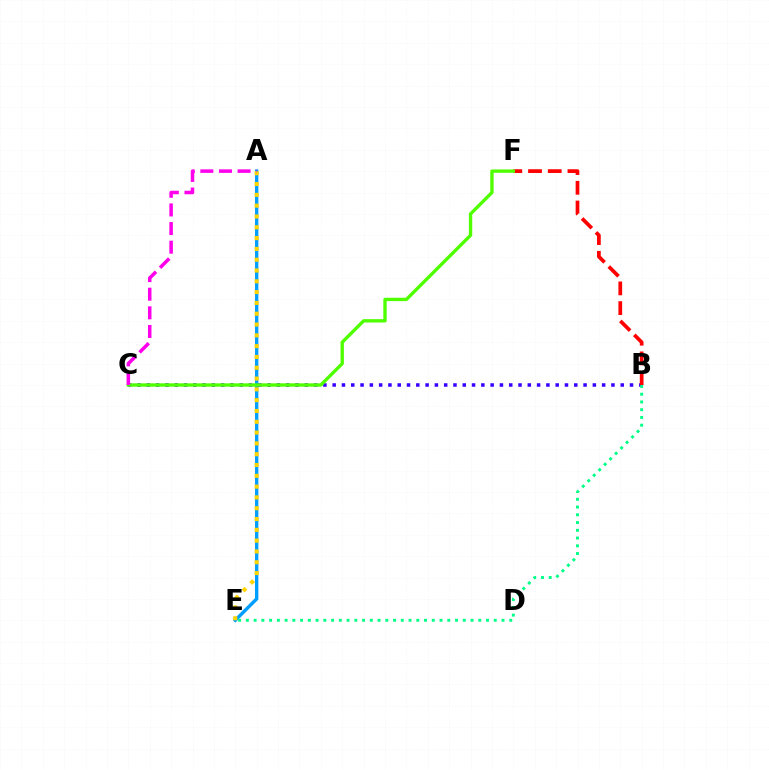{('A', 'E'): [{'color': '#009eff', 'line_style': 'solid', 'thickness': 2.44}, {'color': '#ffd500', 'line_style': 'dotted', 'thickness': 2.94}], ('B', 'C'): [{'color': '#3700ff', 'line_style': 'dotted', 'thickness': 2.52}], ('B', 'F'): [{'color': '#ff0000', 'line_style': 'dashed', 'thickness': 2.68}], ('B', 'E'): [{'color': '#00ff86', 'line_style': 'dotted', 'thickness': 2.1}], ('C', 'F'): [{'color': '#4fff00', 'line_style': 'solid', 'thickness': 2.41}], ('A', 'C'): [{'color': '#ff00ed', 'line_style': 'dashed', 'thickness': 2.53}]}